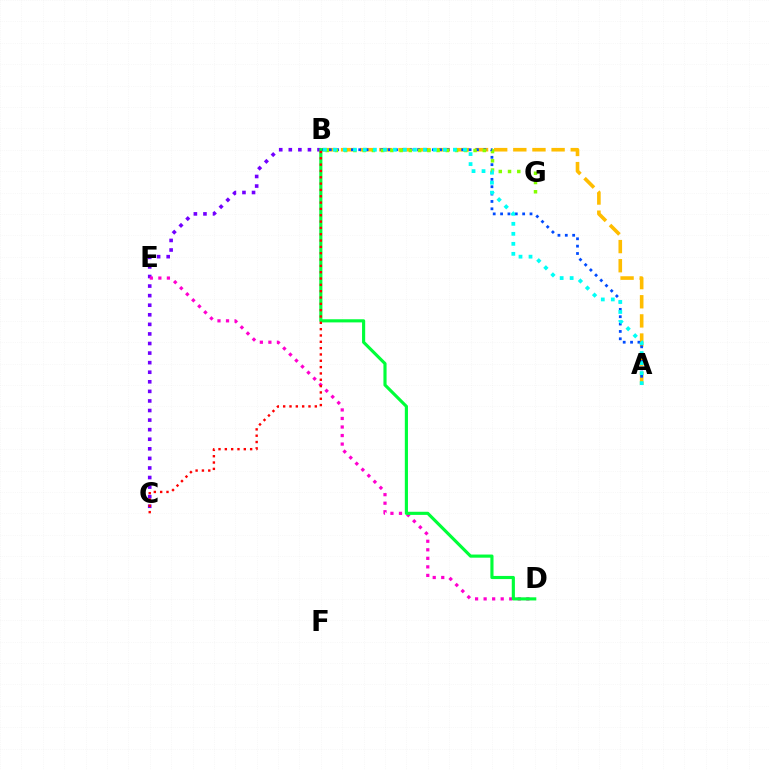{('A', 'B'): [{'color': '#ffbd00', 'line_style': 'dashed', 'thickness': 2.6}, {'color': '#004bff', 'line_style': 'dotted', 'thickness': 2.0}, {'color': '#00fff6', 'line_style': 'dotted', 'thickness': 2.72}], ('B', 'C'): [{'color': '#7200ff', 'line_style': 'dotted', 'thickness': 2.6}, {'color': '#ff0000', 'line_style': 'dotted', 'thickness': 1.72}], ('D', 'E'): [{'color': '#ff00cf', 'line_style': 'dotted', 'thickness': 2.32}], ('B', 'G'): [{'color': '#84ff00', 'line_style': 'dotted', 'thickness': 2.51}], ('B', 'D'): [{'color': '#00ff39', 'line_style': 'solid', 'thickness': 2.26}]}